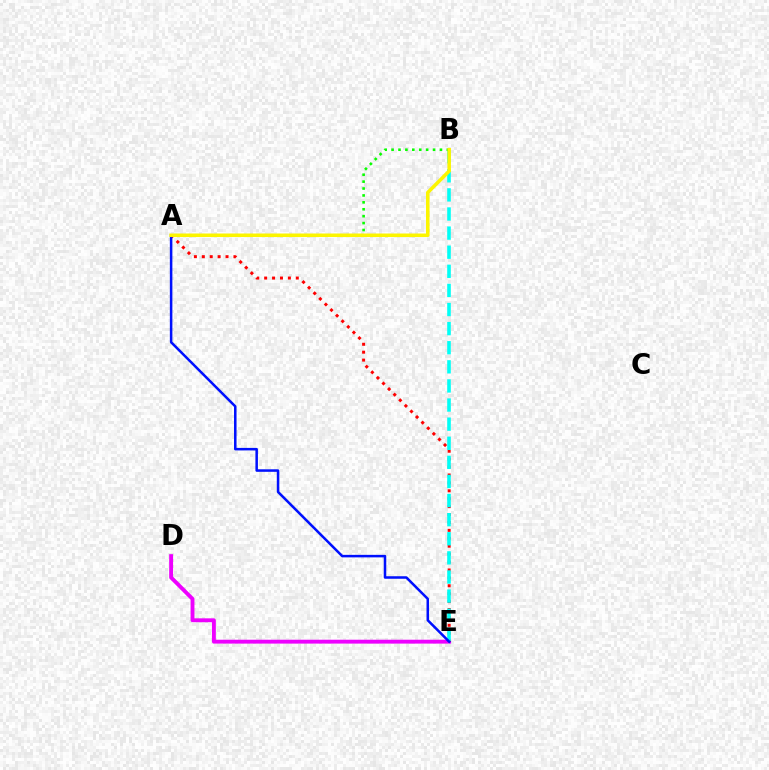{('D', 'E'): [{'color': '#ee00ff', 'line_style': 'solid', 'thickness': 2.79}], ('A', 'E'): [{'color': '#ff0000', 'line_style': 'dotted', 'thickness': 2.15}, {'color': '#0010ff', 'line_style': 'solid', 'thickness': 1.82}], ('B', 'E'): [{'color': '#00fff6', 'line_style': 'dashed', 'thickness': 2.6}], ('A', 'B'): [{'color': '#08ff00', 'line_style': 'dotted', 'thickness': 1.88}, {'color': '#fcf500', 'line_style': 'solid', 'thickness': 2.55}]}